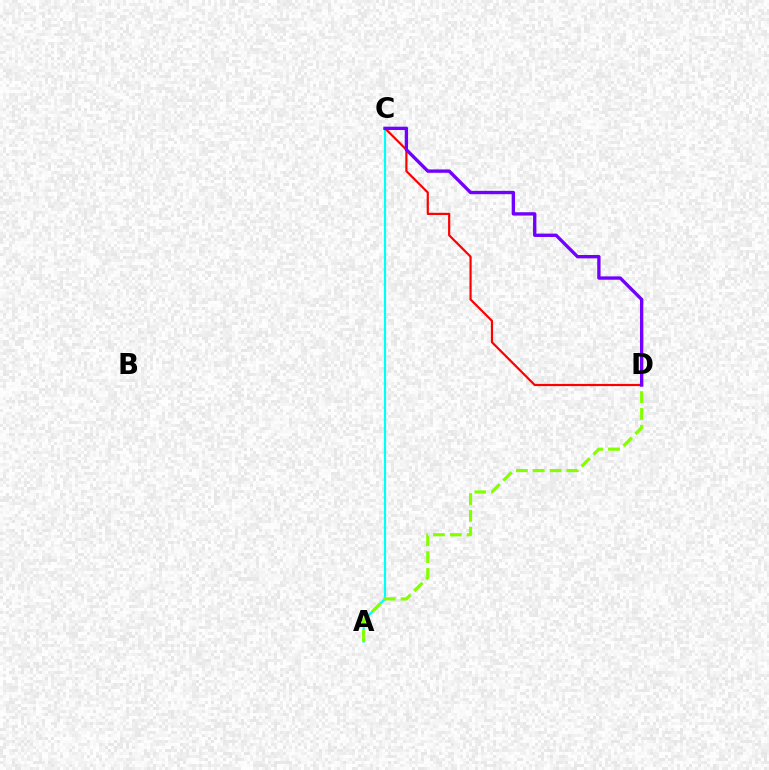{('A', 'C'): [{'color': '#00fff6', 'line_style': 'solid', 'thickness': 1.57}], ('A', 'D'): [{'color': '#84ff00', 'line_style': 'dashed', 'thickness': 2.28}], ('C', 'D'): [{'color': '#ff0000', 'line_style': 'solid', 'thickness': 1.58}, {'color': '#7200ff', 'line_style': 'solid', 'thickness': 2.41}]}